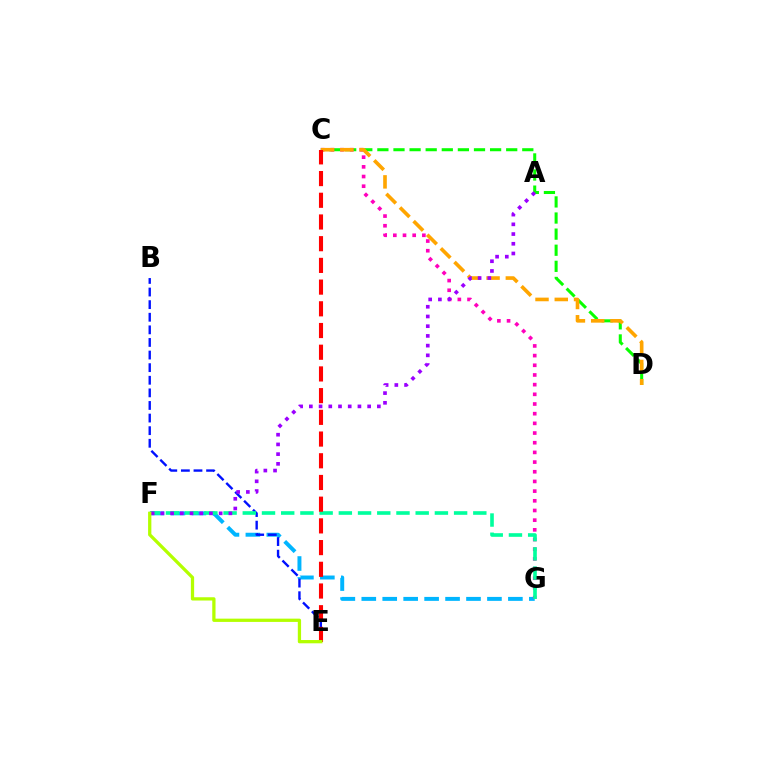{('F', 'G'): [{'color': '#00b5ff', 'line_style': 'dashed', 'thickness': 2.85}, {'color': '#00ff9d', 'line_style': 'dashed', 'thickness': 2.61}], ('C', 'D'): [{'color': '#08ff00', 'line_style': 'dashed', 'thickness': 2.19}, {'color': '#ffa500', 'line_style': 'dashed', 'thickness': 2.62}], ('C', 'G'): [{'color': '#ff00bd', 'line_style': 'dotted', 'thickness': 2.63}], ('B', 'E'): [{'color': '#0010ff', 'line_style': 'dashed', 'thickness': 1.71}], ('A', 'F'): [{'color': '#9b00ff', 'line_style': 'dotted', 'thickness': 2.64}], ('C', 'E'): [{'color': '#ff0000', 'line_style': 'dashed', 'thickness': 2.95}], ('E', 'F'): [{'color': '#b3ff00', 'line_style': 'solid', 'thickness': 2.35}]}